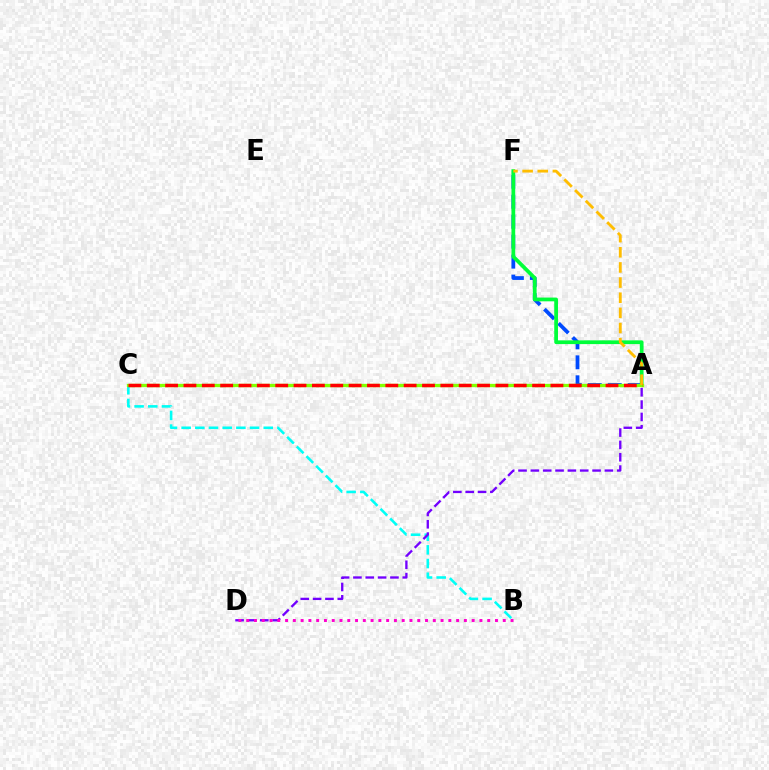{('B', 'C'): [{'color': '#00fff6', 'line_style': 'dashed', 'thickness': 1.86}], ('A', 'F'): [{'color': '#004bff', 'line_style': 'dashed', 'thickness': 2.71}, {'color': '#00ff39', 'line_style': 'solid', 'thickness': 2.7}, {'color': '#ffbd00', 'line_style': 'dashed', 'thickness': 2.06}], ('A', 'D'): [{'color': '#7200ff', 'line_style': 'dashed', 'thickness': 1.68}], ('A', 'C'): [{'color': '#84ff00', 'line_style': 'solid', 'thickness': 2.38}, {'color': '#ff0000', 'line_style': 'dashed', 'thickness': 2.49}], ('B', 'D'): [{'color': '#ff00cf', 'line_style': 'dotted', 'thickness': 2.11}]}